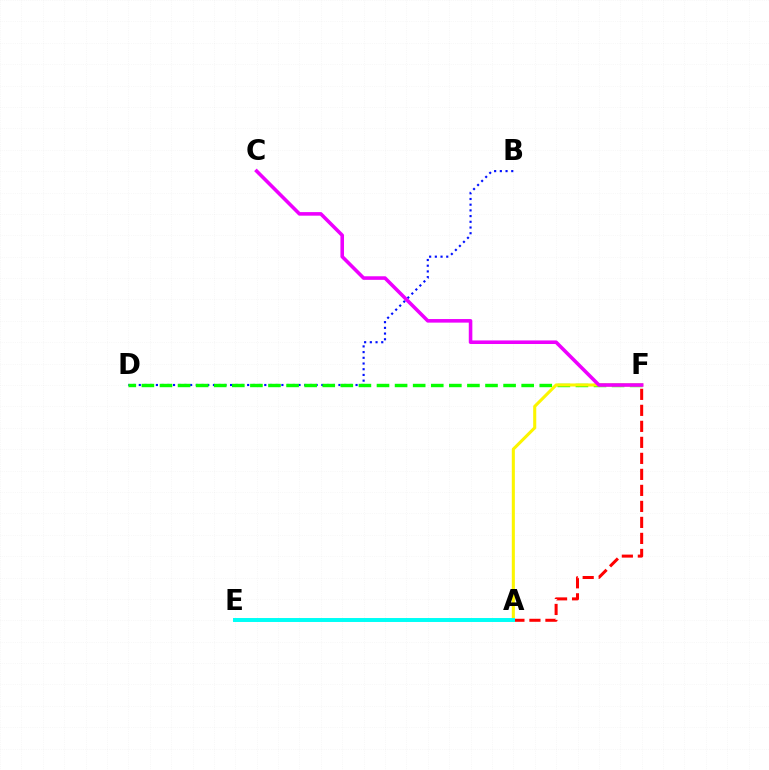{('A', 'F'): [{'color': '#ff0000', 'line_style': 'dashed', 'thickness': 2.17}, {'color': '#fcf500', 'line_style': 'solid', 'thickness': 2.22}], ('B', 'D'): [{'color': '#0010ff', 'line_style': 'dotted', 'thickness': 1.55}], ('D', 'F'): [{'color': '#08ff00', 'line_style': 'dashed', 'thickness': 2.46}], ('A', 'E'): [{'color': '#00fff6', 'line_style': 'solid', 'thickness': 2.85}], ('C', 'F'): [{'color': '#ee00ff', 'line_style': 'solid', 'thickness': 2.57}]}